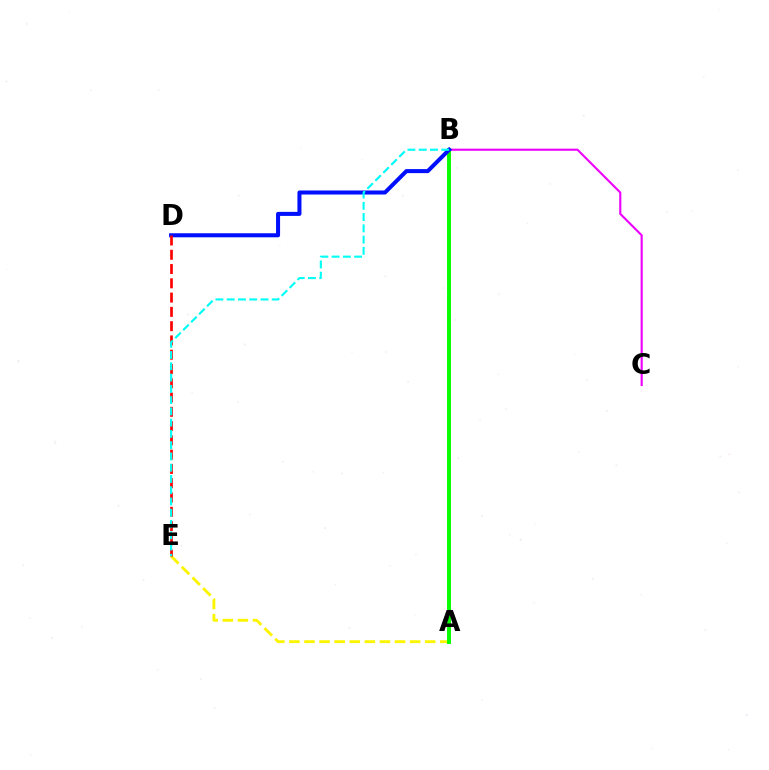{('A', 'E'): [{'color': '#fcf500', 'line_style': 'dashed', 'thickness': 2.05}], ('A', 'B'): [{'color': '#08ff00', 'line_style': 'solid', 'thickness': 2.83}], ('B', 'C'): [{'color': '#ee00ff', 'line_style': 'solid', 'thickness': 1.53}], ('B', 'D'): [{'color': '#0010ff', 'line_style': 'solid', 'thickness': 2.91}], ('D', 'E'): [{'color': '#ff0000', 'line_style': 'dashed', 'thickness': 1.94}], ('B', 'E'): [{'color': '#00fff6', 'line_style': 'dashed', 'thickness': 1.53}]}